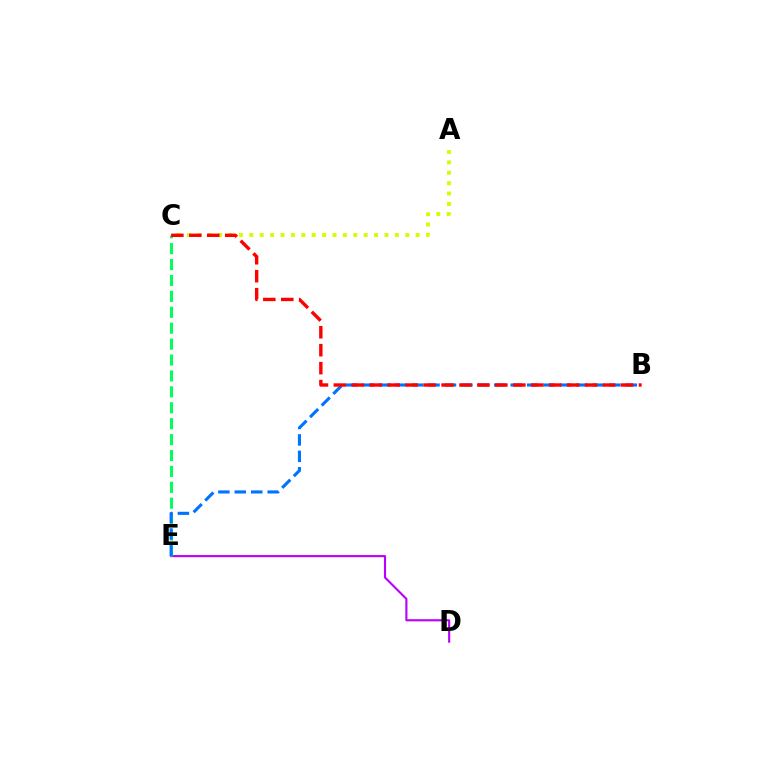{('D', 'E'): [{'color': '#b900ff', 'line_style': 'solid', 'thickness': 1.53}], ('C', 'E'): [{'color': '#00ff5c', 'line_style': 'dashed', 'thickness': 2.16}], ('B', 'E'): [{'color': '#0074ff', 'line_style': 'dashed', 'thickness': 2.23}], ('A', 'C'): [{'color': '#d1ff00', 'line_style': 'dotted', 'thickness': 2.82}], ('B', 'C'): [{'color': '#ff0000', 'line_style': 'dashed', 'thickness': 2.44}]}